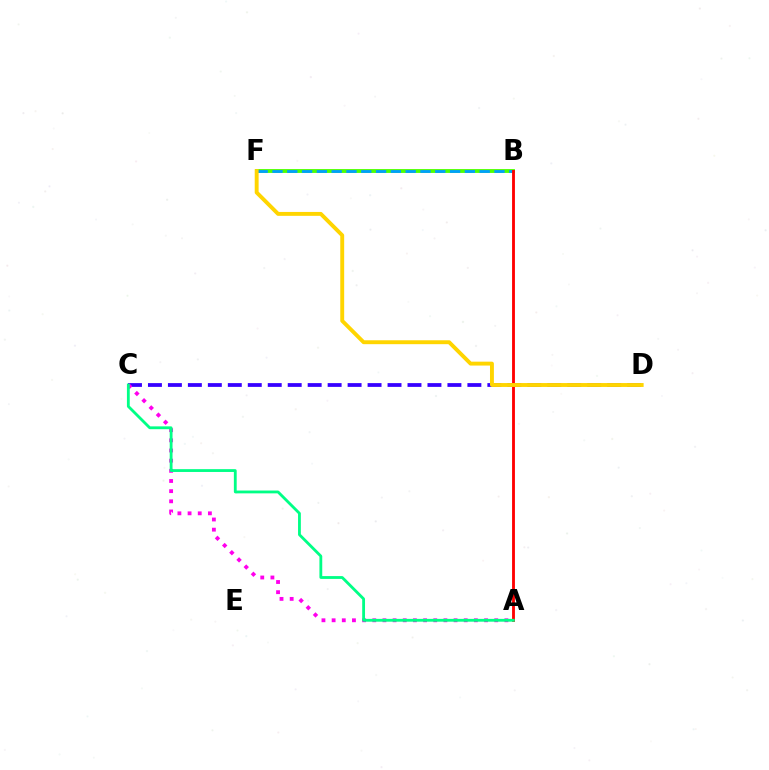{('B', 'F'): [{'color': '#4fff00', 'line_style': 'solid', 'thickness': 2.77}, {'color': '#009eff', 'line_style': 'dashed', 'thickness': 2.01}], ('C', 'D'): [{'color': '#3700ff', 'line_style': 'dashed', 'thickness': 2.71}], ('A', 'C'): [{'color': '#ff00ed', 'line_style': 'dotted', 'thickness': 2.76}, {'color': '#00ff86', 'line_style': 'solid', 'thickness': 2.03}], ('A', 'B'): [{'color': '#ff0000', 'line_style': 'solid', 'thickness': 2.05}], ('D', 'F'): [{'color': '#ffd500', 'line_style': 'solid', 'thickness': 2.81}]}